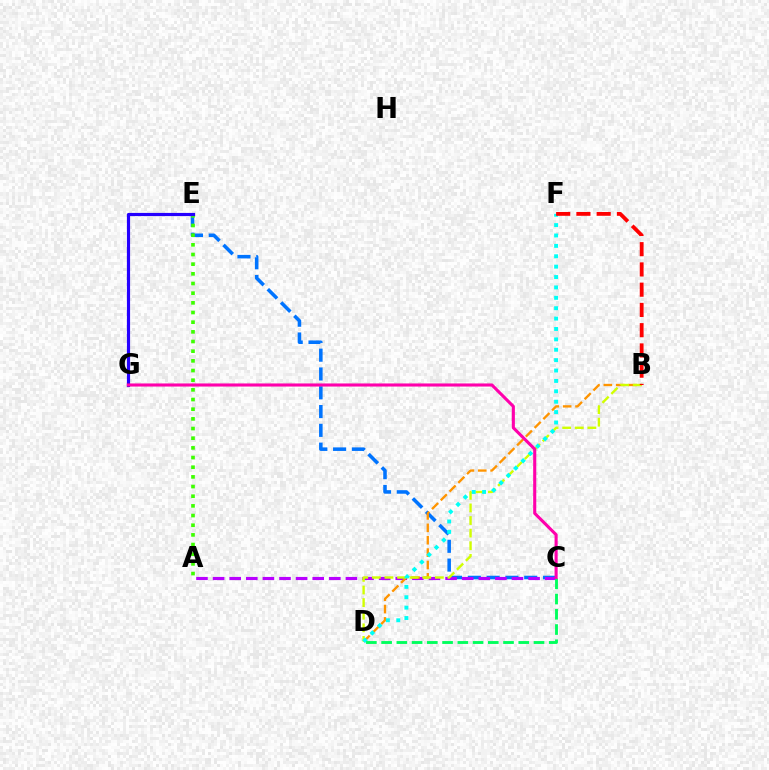{('C', 'E'): [{'color': '#0074ff', 'line_style': 'dashed', 'thickness': 2.55}], ('A', 'C'): [{'color': '#b900ff', 'line_style': 'dashed', 'thickness': 2.26}], ('B', 'D'): [{'color': '#ff9400', 'line_style': 'dashed', 'thickness': 1.68}, {'color': '#d1ff00', 'line_style': 'dashed', 'thickness': 1.71}], ('A', 'E'): [{'color': '#3dff00', 'line_style': 'dotted', 'thickness': 2.63}], ('D', 'F'): [{'color': '#00fff6', 'line_style': 'dotted', 'thickness': 2.82}], ('C', 'D'): [{'color': '#00ff5c', 'line_style': 'dashed', 'thickness': 2.07}], ('E', 'G'): [{'color': '#2500ff', 'line_style': 'solid', 'thickness': 2.28}], ('B', 'F'): [{'color': '#ff0000', 'line_style': 'dashed', 'thickness': 2.75}], ('C', 'G'): [{'color': '#ff00ac', 'line_style': 'solid', 'thickness': 2.23}]}